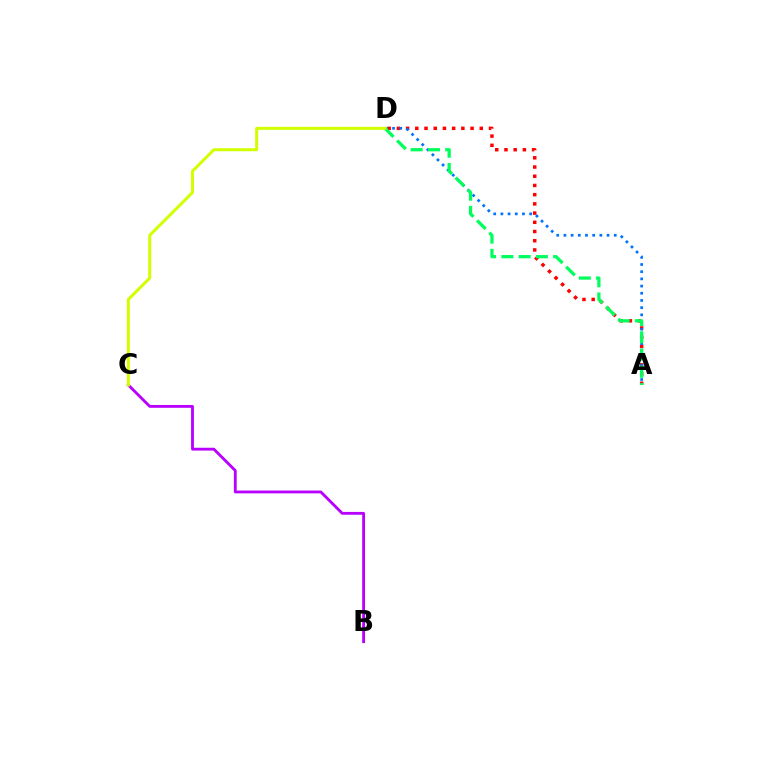{('A', 'D'): [{'color': '#ff0000', 'line_style': 'dotted', 'thickness': 2.5}, {'color': '#0074ff', 'line_style': 'dotted', 'thickness': 1.95}, {'color': '#00ff5c', 'line_style': 'dashed', 'thickness': 2.34}], ('B', 'C'): [{'color': '#b900ff', 'line_style': 'solid', 'thickness': 2.04}], ('C', 'D'): [{'color': '#d1ff00', 'line_style': 'solid', 'thickness': 2.17}]}